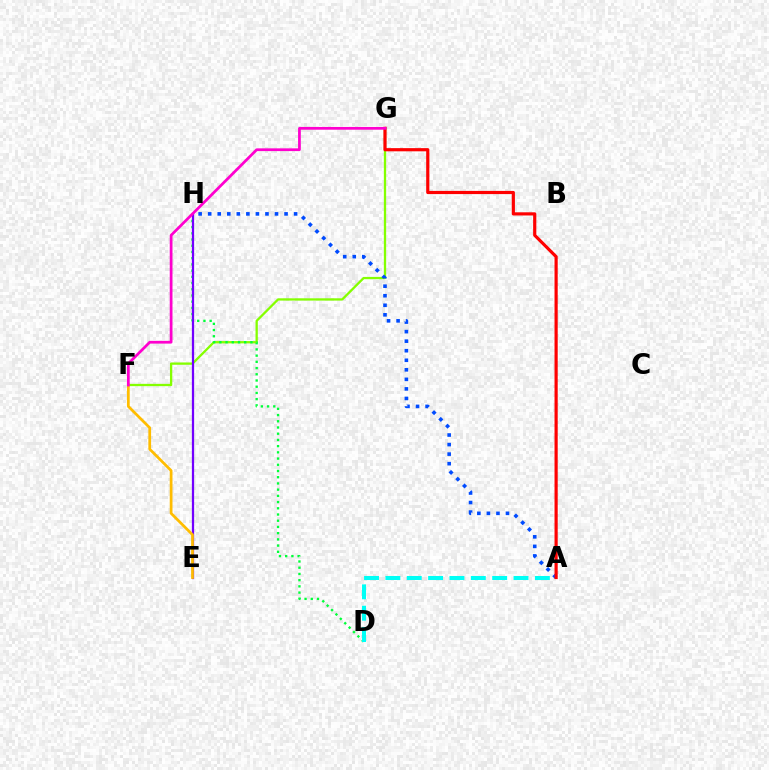{('F', 'G'): [{'color': '#84ff00', 'line_style': 'solid', 'thickness': 1.66}, {'color': '#ff00cf', 'line_style': 'solid', 'thickness': 1.98}], ('D', 'H'): [{'color': '#00ff39', 'line_style': 'dotted', 'thickness': 1.69}], ('E', 'H'): [{'color': '#7200ff', 'line_style': 'solid', 'thickness': 1.62}], ('A', 'H'): [{'color': '#004bff', 'line_style': 'dotted', 'thickness': 2.59}], ('A', 'D'): [{'color': '#00fff6', 'line_style': 'dashed', 'thickness': 2.9}], ('E', 'F'): [{'color': '#ffbd00', 'line_style': 'solid', 'thickness': 1.97}], ('A', 'G'): [{'color': '#ff0000', 'line_style': 'solid', 'thickness': 2.29}]}